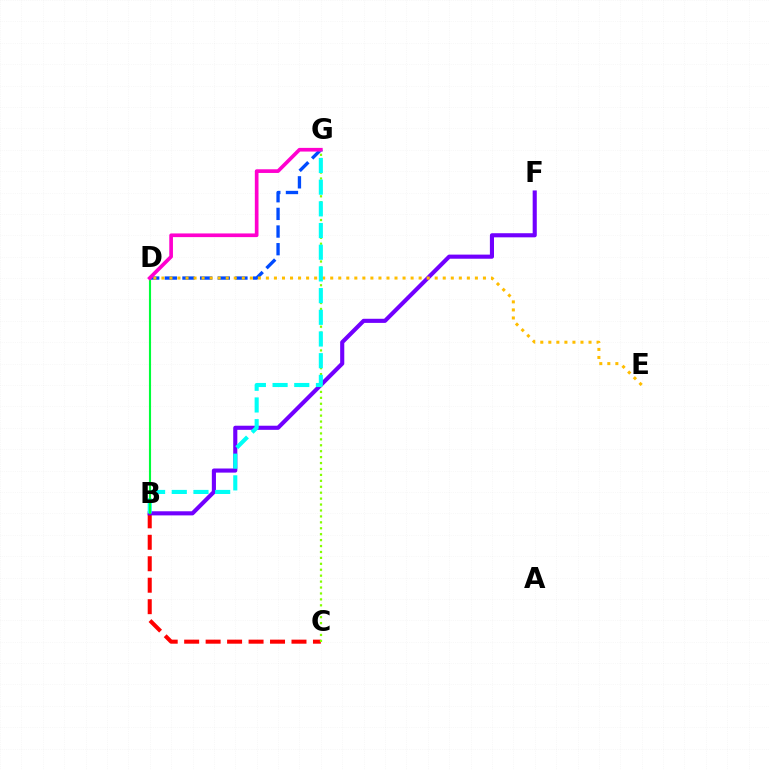{('B', 'C'): [{'color': '#ff0000', 'line_style': 'dashed', 'thickness': 2.92}], ('D', 'G'): [{'color': '#004bff', 'line_style': 'dashed', 'thickness': 2.4}, {'color': '#ff00cf', 'line_style': 'solid', 'thickness': 2.65}], ('B', 'F'): [{'color': '#7200ff', 'line_style': 'solid', 'thickness': 2.96}], ('C', 'G'): [{'color': '#84ff00', 'line_style': 'dotted', 'thickness': 1.61}], ('D', 'E'): [{'color': '#ffbd00', 'line_style': 'dotted', 'thickness': 2.18}], ('B', 'G'): [{'color': '#00fff6', 'line_style': 'dashed', 'thickness': 2.95}], ('B', 'D'): [{'color': '#00ff39', 'line_style': 'solid', 'thickness': 1.52}]}